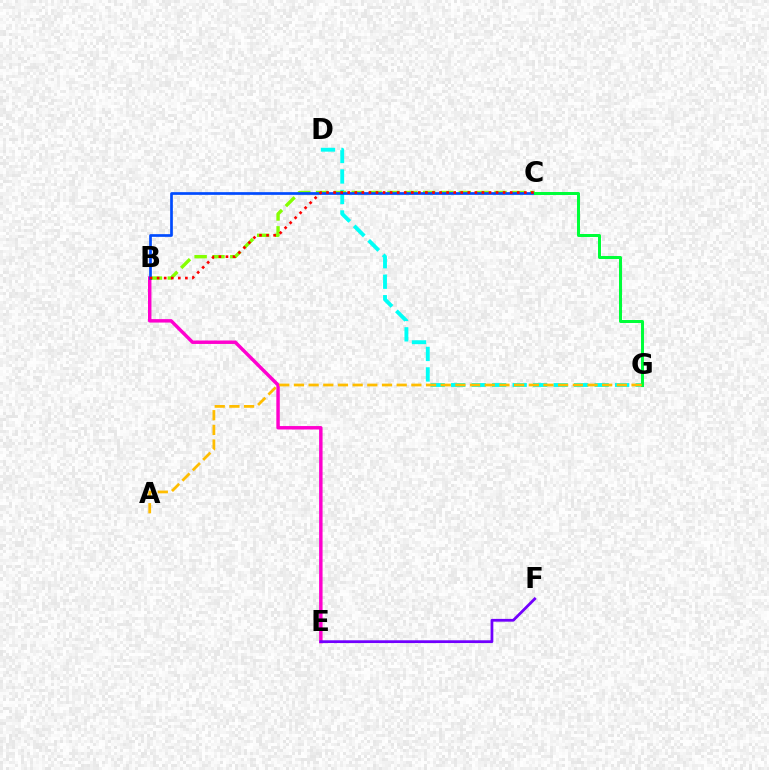{('D', 'G'): [{'color': '#00fff6', 'line_style': 'dashed', 'thickness': 2.78}], ('B', 'C'): [{'color': '#84ff00', 'line_style': 'dashed', 'thickness': 2.42}, {'color': '#004bff', 'line_style': 'solid', 'thickness': 1.95}, {'color': '#ff0000', 'line_style': 'dotted', 'thickness': 1.92}], ('B', 'E'): [{'color': '#ff00cf', 'line_style': 'solid', 'thickness': 2.48}], ('C', 'G'): [{'color': '#00ff39', 'line_style': 'solid', 'thickness': 2.16}], ('E', 'F'): [{'color': '#7200ff', 'line_style': 'solid', 'thickness': 2.0}], ('A', 'G'): [{'color': '#ffbd00', 'line_style': 'dashed', 'thickness': 1.99}]}